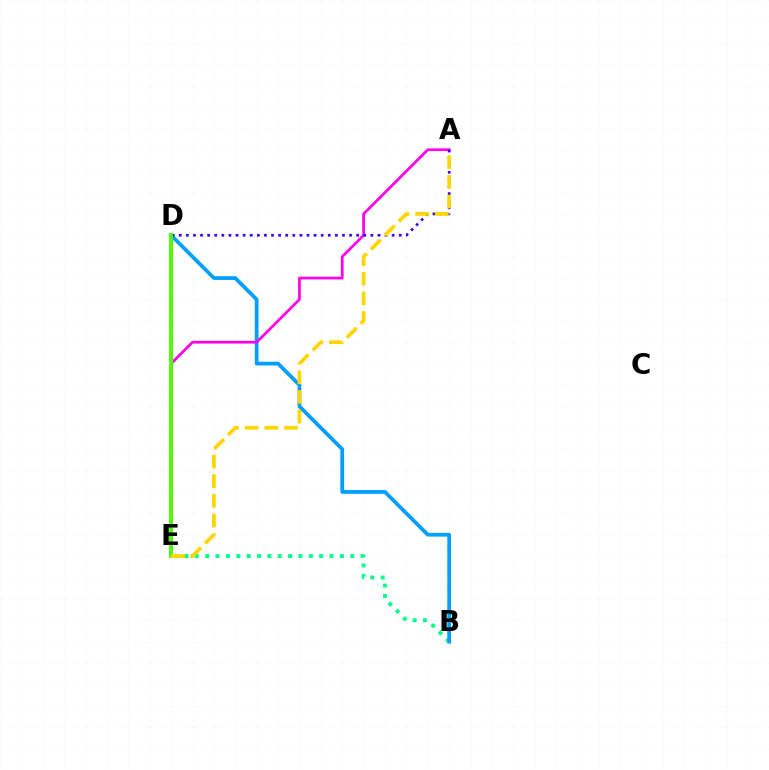{('B', 'E'): [{'color': '#00ff86', 'line_style': 'dotted', 'thickness': 2.82}], ('B', 'D'): [{'color': '#009eff', 'line_style': 'solid', 'thickness': 2.69}], ('A', 'E'): [{'color': '#ff00ed', 'line_style': 'solid', 'thickness': 1.97}, {'color': '#ffd500', 'line_style': 'dashed', 'thickness': 2.67}], ('A', 'D'): [{'color': '#3700ff', 'line_style': 'dotted', 'thickness': 1.93}], ('D', 'E'): [{'color': '#ff0000', 'line_style': 'dashed', 'thickness': 1.91}, {'color': '#4fff00', 'line_style': 'solid', 'thickness': 2.82}]}